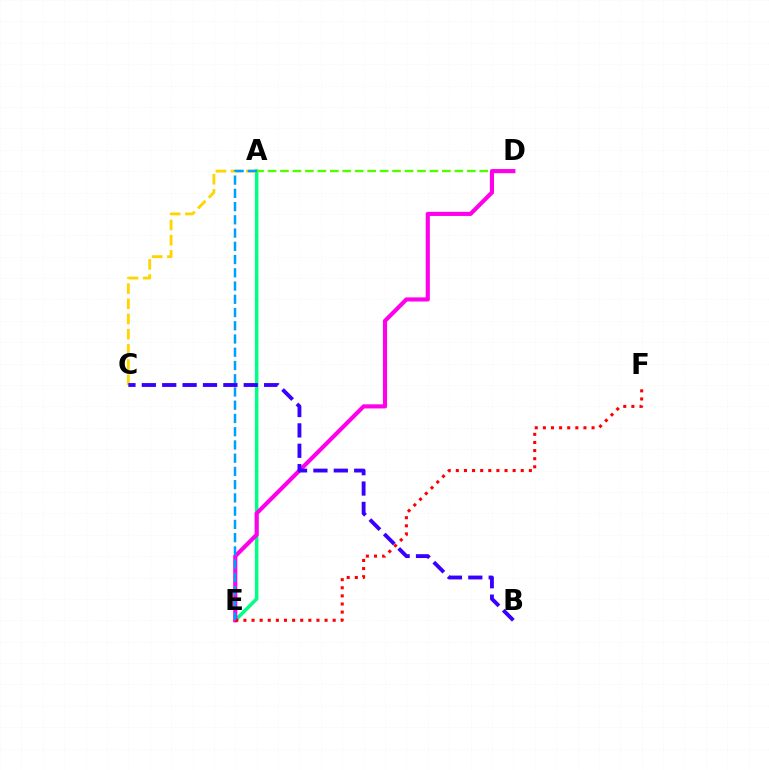{('A', 'E'): [{'color': '#00ff86', 'line_style': 'solid', 'thickness': 2.53}, {'color': '#009eff', 'line_style': 'dashed', 'thickness': 1.8}], ('A', 'D'): [{'color': '#4fff00', 'line_style': 'dashed', 'thickness': 1.69}], ('A', 'C'): [{'color': '#ffd500', 'line_style': 'dashed', 'thickness': 2.06}], ('D', 'E'): [{'color': '#ff00ed', 'line_style': 'solid', 'thickness': 2.98}], ('E', 'F'): [{'color': '#ff0000', 'line_style': 'dotted', 'thickness': 2.2}], ('B', 'C'): [{'color': '#3700ff', 'line_style': 'dashed', 'thickness': 2.77}]}